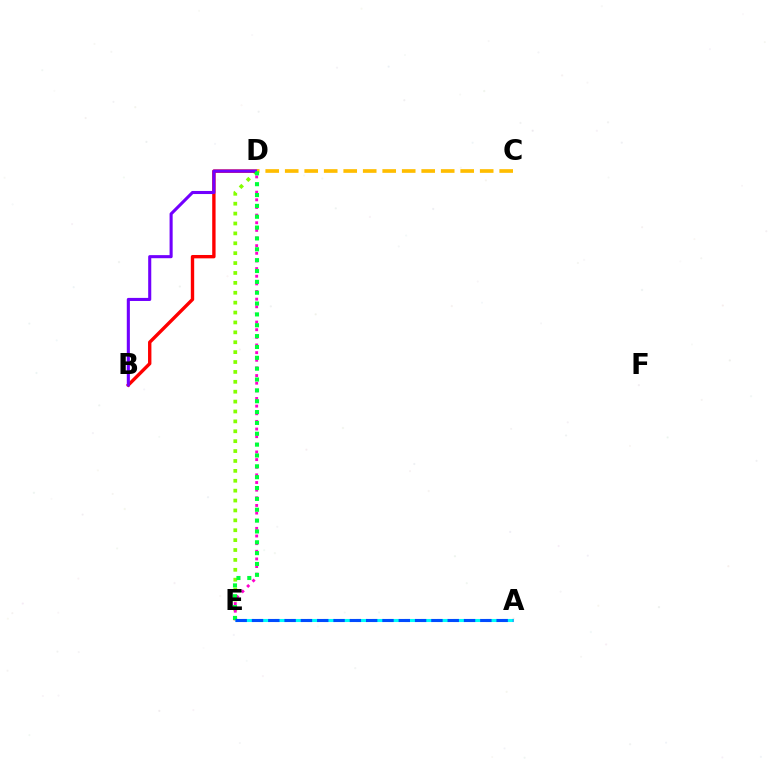{('D', 'E'): [{'color': '#84ff00', 'line_style': 'dotted', 'thickness': 2.69}, {'color': '#ff00cf', 'line_style': 'dotted', 'thickness': 2.08}, {'color': '#00ff39', 'line_style': 'dotted', 'thickness': 2.95}], ('B', 'D'): [{'color': '#ff0000', 'line_style': 'solid', 'thickness': 2.43}, {'color': '#7200ff', 'line_style': 'solid', 'thickness': 2.22}], ('C', 'D'): [{'color': '#ffbd00', 'line_style': 'dashed', 'thickness': 2.65}], ('A', 'E'): [{'color': '#00fff6', 'line_style': 'dashed', 'thickness': 2.2}, {'color': '#004bff', 'line_style': 'dashed', 'thickness': 2.22}]}